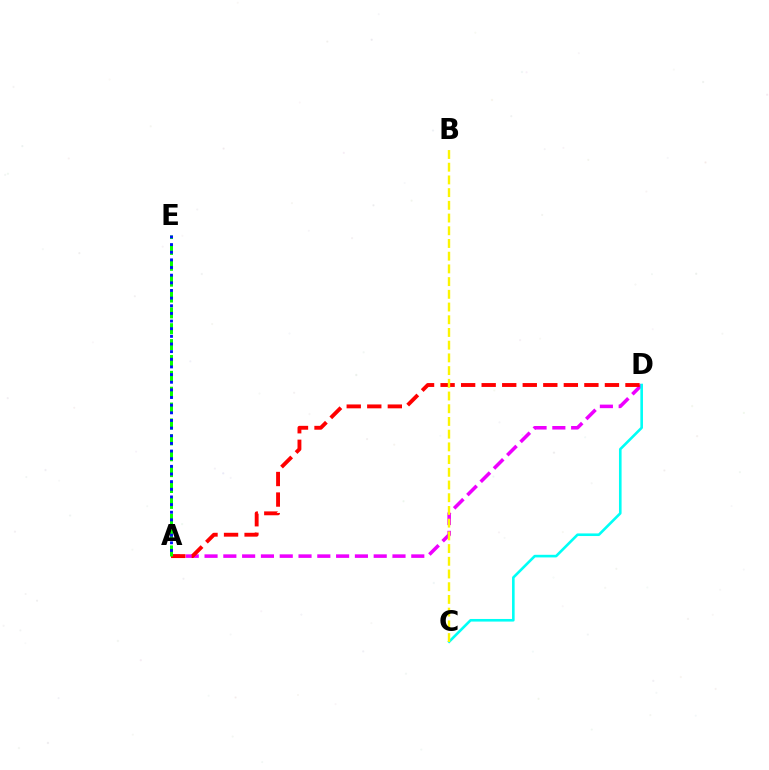{('A', 'D'): [{'color': '#ee00ff', 'line_style': 'dashed', 'thickness': 2.55}, {'color': '#ff0000', 'line_style': 'dashed', 'thickness': 2.79}], ('A', 'E'): [{'color': '#08ff00', 'line_style': 'dashed', 'thickness': 2.16}, {'color': '#0010ff', 'line_style': 'dotted', 'thickness': 2.08}], ('C', 'D'): [{'color': '#00fff6', 'line_style': 'solid', 'thickness': 1.88}], ('B', 'C'): [{'color': '#fcf500', 'line_style': 'dashed', 'thickness': 1.73}]}